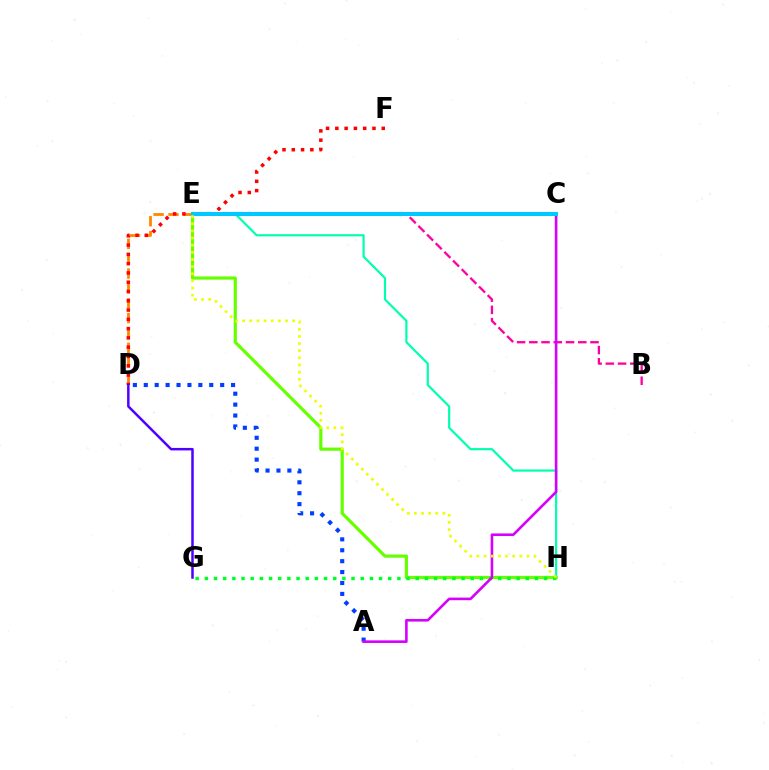{('D', 'E'): [{'color': '#ff8800', 'line_style': 'dashed', 'thickness': 2.02}], ('B', 'E'): [{'color': '#ff00a0', 'line_style': 'dashed', 'thickness': 1.66}], ('E', 'H'): [{'color': '#00ffaf', 'line_style': 'solid', 'thickness': 1.57}, {'color': '#66ff00', 'line_style': 'solid', 'thickness': 2.29}, {'color': '#eeff00', 'line_style': 'dotted', 'thickness': 1.94}], ('D', 'F'): [{'color': '#ff0000', 'line_style': 'dotted', 'thickness': 2.52}], ('G', 'H'): [{'color': '#00ff27', 'line_style': 'dotted', 'thickness': 2.49}], ('A', 'D'): [{'color': '#003fff', 'line_style': 'dotted', 'thickness': 2.96}], ('A', 'C'): [{'color': '#d600ff', 'line_style': 'solid', 'thickness': 1.88}], ('D', 'G'): [{'color': '#4f00ff', 'line_style': 'solid', 'thickness': 1.79}], ('C', 'E'): [{'color': '#00c7ff', 'line_style': 'solid', 'thickness': 2.94}]}